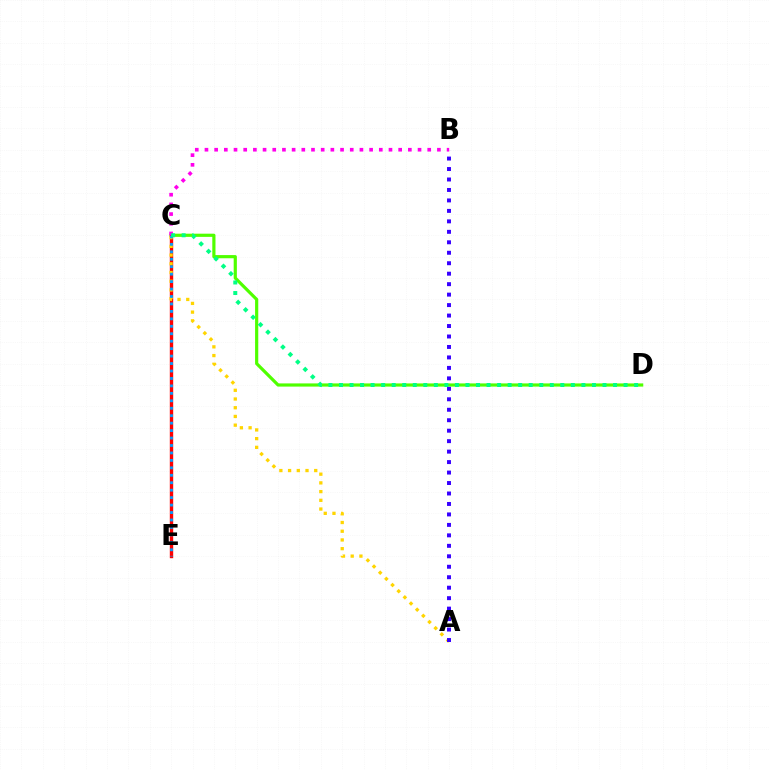{('C', 'D'): [{'color': '#4fff00', 'line_style': 'solid', 'thickness': 2.29}, {'color': '#00ff86', 'line_style': 'dotted', 'thickness': 2.86}], ('C', 'E'): [{'color': '#ff0000', 'line_style': 'solid', 'thickness': 2.43}, {'color': '#009eff', 'line_style': 'dotted', 'thickness': 2.02}], ('A', 'C'): [{'color': '#ffd500', 'line_style': 'dotted', 'thickness': 2.37}], ('A', 'B'): [{'color': '#3700ff', 'line_style': 'dotted', 'thickness': 2.84}], ('B', 'C'): [{'color': '#ff00ed', 'line_style': 'dotted', 'thickness': 2.63}]}